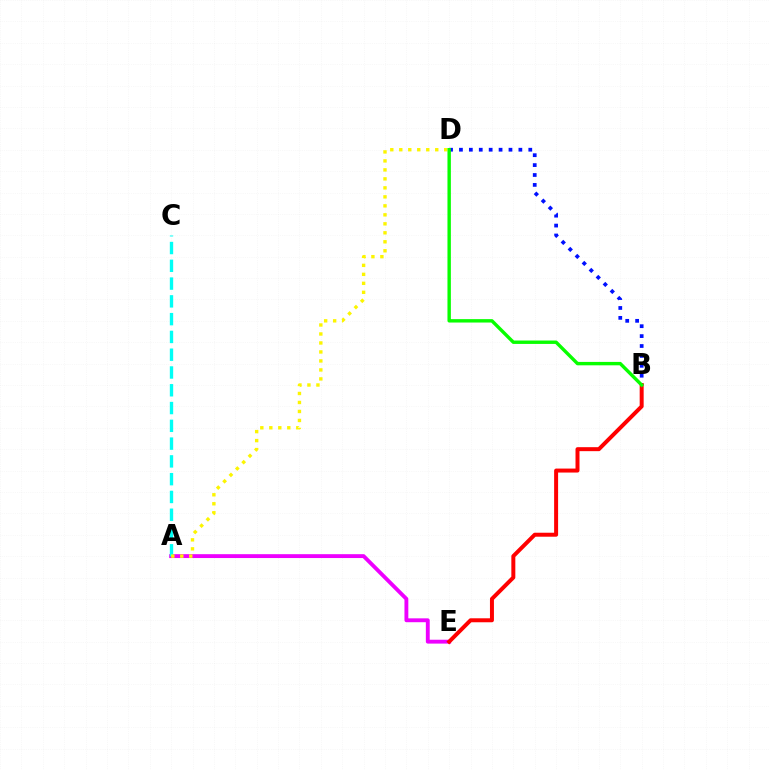{('A', 'E'): [{'color': '#ee00ff', 'line_style': 'solid', 'thickness': 2.78}], ('A', 'C'): [{'color': '#00fff6', 'line_style': 'dashed', 'thickness': 2.42}], ('B', 'D'): [{'color': '#0010ff', 'line_style': 'dotted', 'thickness': 2.69}, {'color': '#08ff00', 'line_style': 'solid', 'thickness': 2.45}], ('A', 'D'): [{'color': '#fcf500', 'line_style': 'dotted', 'thickness': 2.44}], ('B', 'E'): [{'color': '#ff0000', 'line_style': 'solid', 'thickness': 2.87}]}